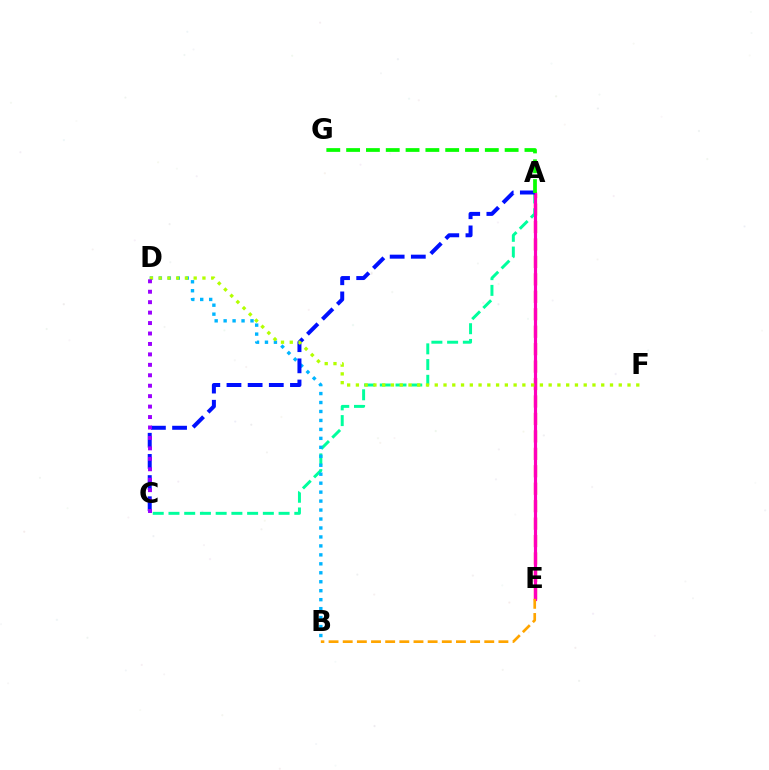{('A', 'E'): [{'color': '#ff0000', 'line_style': 'dashed', 'thickness': 2.37}, {'color': '#ff00bd', 'line_style': 'solid', 'thickness': 2.28}], ('A', 'C'): [{'color': '#00ff9d', 'line_style': 'dashed', 'thickness': 2.14}, {'color': '#0010ff', 'line_style': 'dashed', 'thickness': 2.87}], ('B', 'D'): [{'color': '#00b5ff', 'line_style': 'dotted', 'thickness': 2.43}], ('D', 'F'): [{'color': '#b3ff00', 'line_style': 'dotted', 'thickness': 2.38}], ('C', 'D'): [{'color': '#9b00ff', 'line_style': 'dotted', 'thickness': 2.84}], ('A', 'G'): [{'color': '#08ff00', 'line_style': 'dashed', 'thickness': 2.69}], ('B', 'E'): [{'color': '#ffa500', 'line_style': 'dashed', 'thickness': 1.92}]}